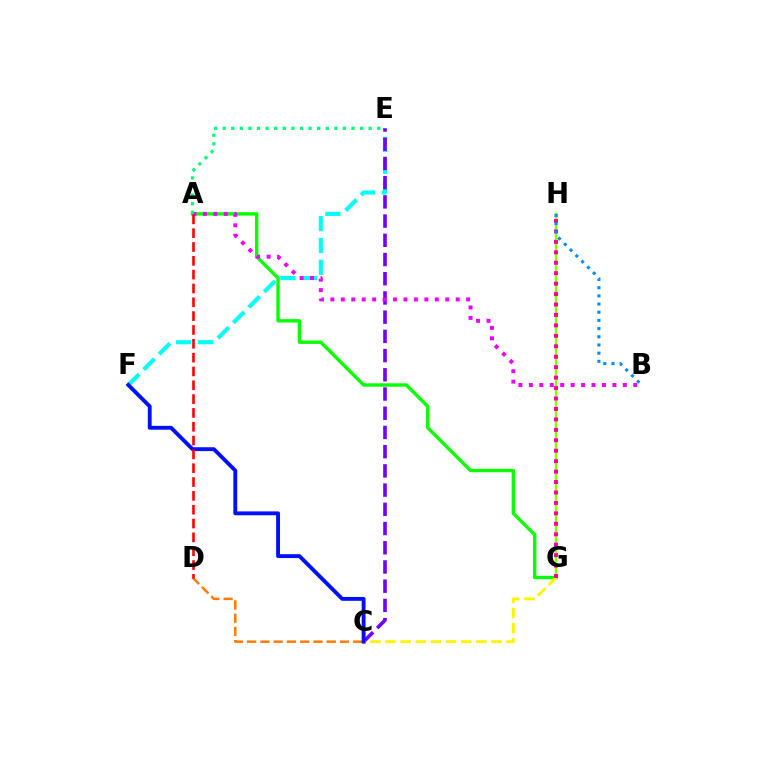{('A', 'G'): [{'color': '#08ff00', 'line_style': 'solid', 'thickness': 2.43}], ('E', 'F'): [{'color': '#00fff6', 'line_style': 'dashed', 'thickness': 2.96}], ('G', 'H'): [{'color': '#84ff00', 'line_style': 'solid', 'thickness': 1.73}, {'color': '#ff0094', 'line_style': 'dotted', 'thickness': 2.84}], ('C', 'D'): [{'color': '#ff7c00', 'line_style': 'dashed', 'thickness': 1.8}], ('C', 'E'): [{'color': '#7200ff', 'line_style': 'dashed', 'thickness': 2.61}], ('A', 'B'): [{'color': '#ee00ff', 'line_style': 'dotted', 'thickness': 2.84}], ('C', 'G'): [{'color': '#fcf500', 'line_style': 'dashed', 'thickness': 2.06}], ('C', 'F'): [{'color': '#0010ff', 'line_style': 'solid', 'thickness': 2.78}], ('A', 'D'): [{'color': '#ff0000', 'line_style': 'dashed', 'thickness': 1.88}], ('B', 'H'): [{'color': '#008cff', 'line_style': 'dotted', 'thickness': 2.22}], ('A', 'E'): [{'color': '#00ff74', 'line_style': 'dotted', 'thickness': 2.33}]}